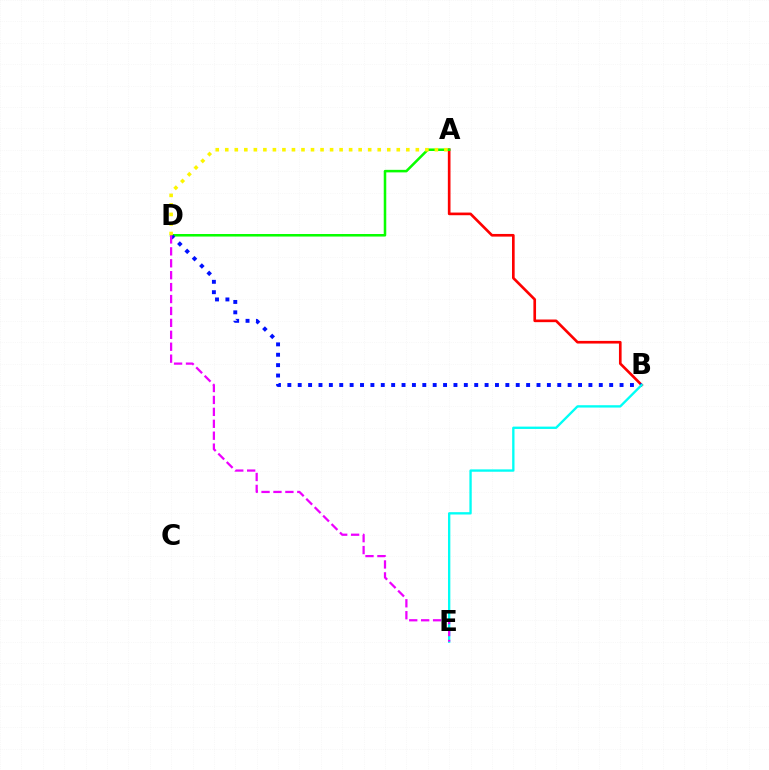{('A', 'B'): [{'color': '#ff0000', 'line_style': 'solid', 'thickness': 1.91}], ('A', 'D'): [{'color': '#08ff00', 'line_style': 'solid', 'thickness': 1.83}, {'color': '#fcf500', 'line_style': 'dotted', 'thickness': 2.59}], ('B', 'D'): [{'color': '#0010ff', 'line_style': 'dotted', 'thickness': 2.82}], ('B', 'E'): [{'color': '#00fff6', 'line_style': 'solid', 'thickness': 1.69}], ('D', 'E'): [{'color': '#ee00ff', 'line_style': 'dashed', 'thickness': 1.62}]}